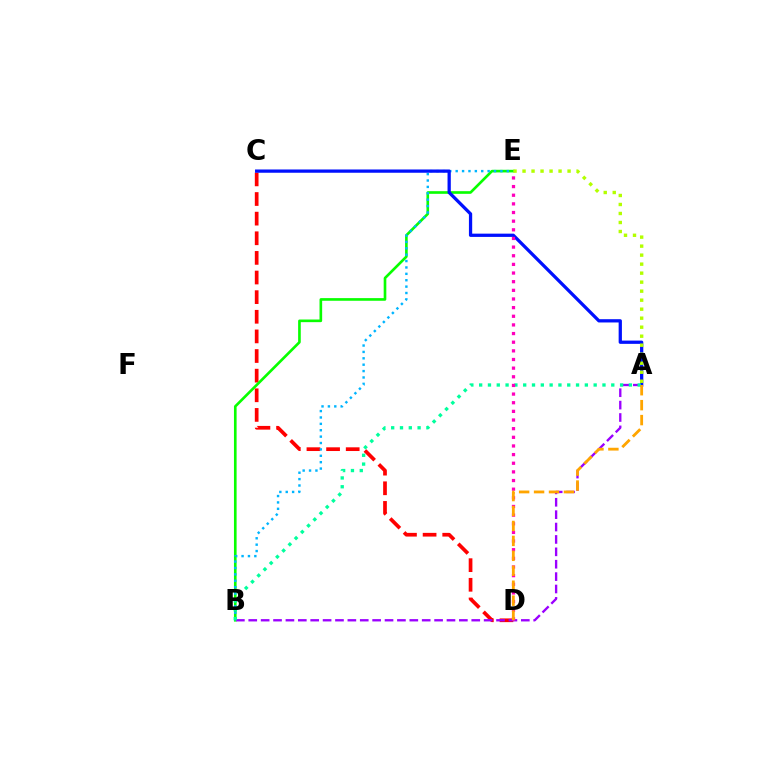{('C', 'D'): [{'color': '#ff0000', 'line_style': 'dashed', 'thickness': 2.67}], ('B', 'E'): [{'color': '#08ff00', 'line_style': 'solid', 'thickness': 1.9}, {'color': '#00b5ff', 'line_style': 'dotted', 'thickness': 1.74}], ('A', 'B'): [{'color': '#9b00ff', 'line_style': 'dashed', 'thickness': 1.68}, {'color': '#00ff9d', 'line_style': 'dotted', 'thickness': 2.39}], ('A', 'C'): [{'color': '#0010ff', 'line_style': 'solid', 'thickness': 2.35}], ('A', 'E'): [{'color': '#b3ff00', 'line_style': 'dotted', 'thickness': 2.45}], ('D', 'E'): [{'color': '#ff00bd', 'line_style': 'dotted', 'thickness': 2.35}], ('A', 'D'): [{'color': '#ffa500', 'line_style': 'dashed', 'thickness': 2.03}]}